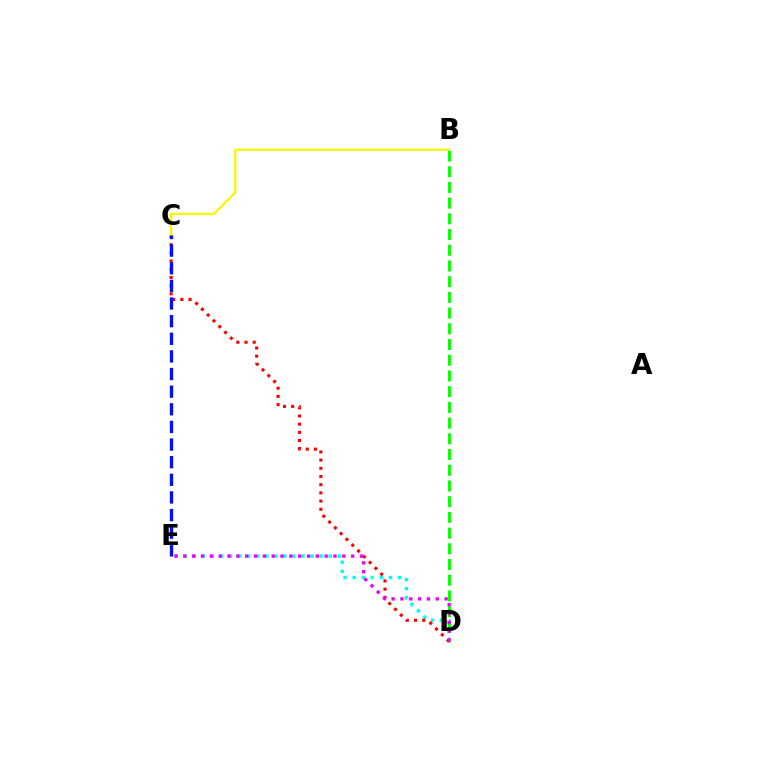{('B', 'D'): [{'color': '#08ff00', 'line_style': 'dashed', 'thickness': 2.13}], ('D', 'E'): [{'color': '#00fff6', 'line_style': 'dotted', 'thickness': 2.46}, {'color': '#ee00ff', 'line_style': 'dotted', 'thickness': 2.4}], ('C', 'D'): [{'color': '#ff0000', 'line_style': 'dotted', 'thickness': 2.23}], ('B', 'C'): [{'color': '#fcf500', 'line_style': 'solid', 'thickness': 1.6}], ('C', 'E'): [{'color': '#0010ff', 'line_style': 'dashed', 'thickness': 2.4}]}